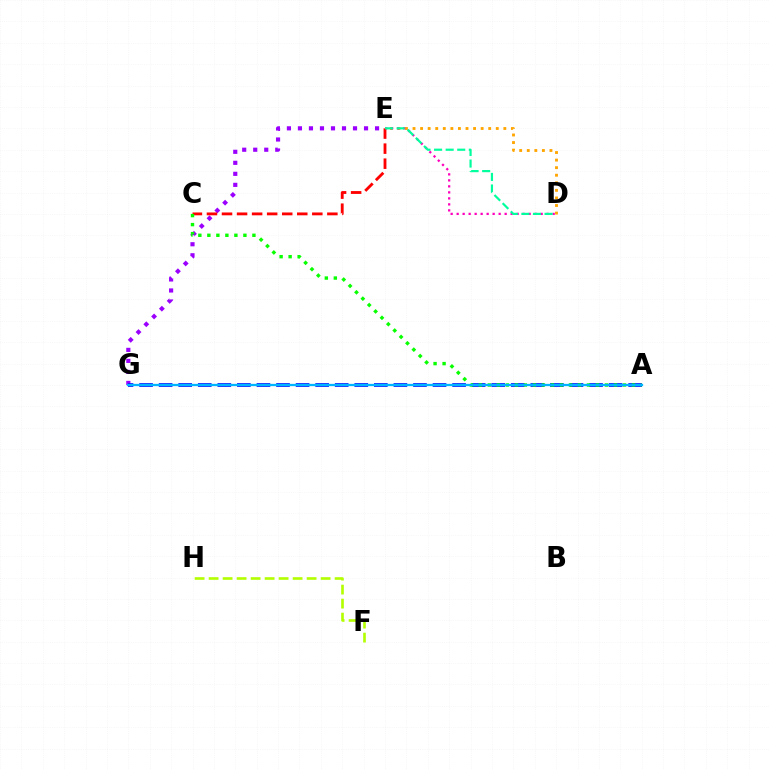{('E', 'G'): [{'color': '#9b00ff', 'line_style': 'dotted', 'thickness': 2.99}], ('D', 'E'): [{'color': '#ffa500', 'line_style': 'dotted', 'thickness': 2.06}, {'color': '#ff00bd', 'line_style': 'dotted', 'thickness': 1.63}, {'color': '#00ff9d', 'line_style': 'dashed', 'thickness': 1.57}], ('F', 'H'): [{'color': '#b3ff00', 'line_style': 'dashed', 'thickness': 1.9}], ('C', 'E'): [{'color': '#ff0000', 'line_style': 'dashed', 'thickness': 2.04}], ('A', 'G'): [{'color': '#0010ff', 'line_style': 'dashed', 'thickness': 2.66}, {'color': '#00b5ff', 'line_style': 'solid', 'thickness': 1.64}], ('A', 'C'): [{'color': '#08ff00', 'line_style': 'dotted', 'thickness': 2.45}]}